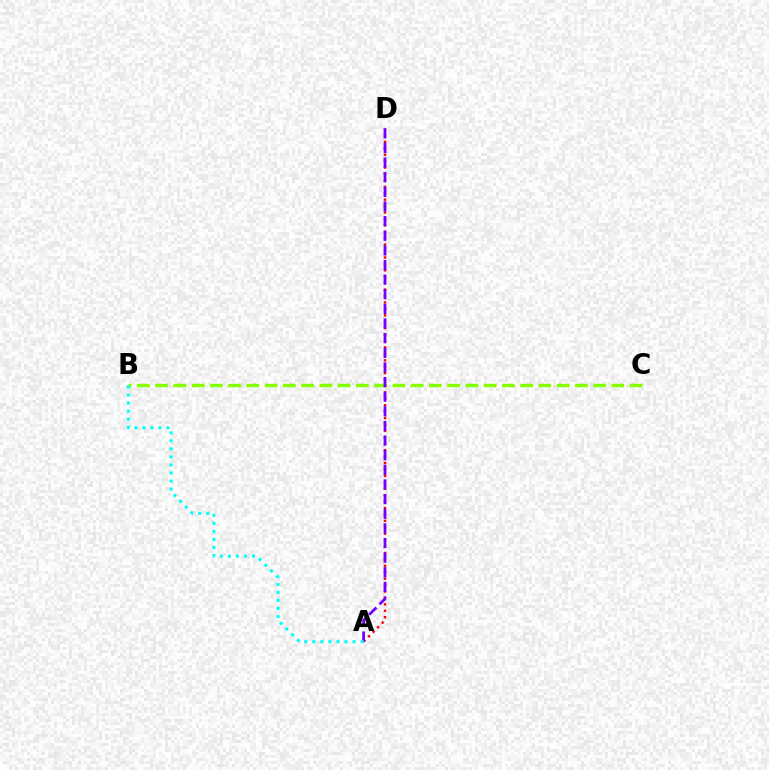{('A', 'D'): [{'color': '#ff0000', 'line_style': 'dotted', 'thickness': 1.75}, {'color': '#7200ff', 'line_style': 'dashed', 'thickness': 1.99}], ('B', 'C'): [{'color': '#84ff00', 'line_style': 'dashed', 'thickness': 2.48}], ('A', 'B'): [{'color': '#00fff6', 'line_style': 'dotted', 'thickness': 2.19}]}